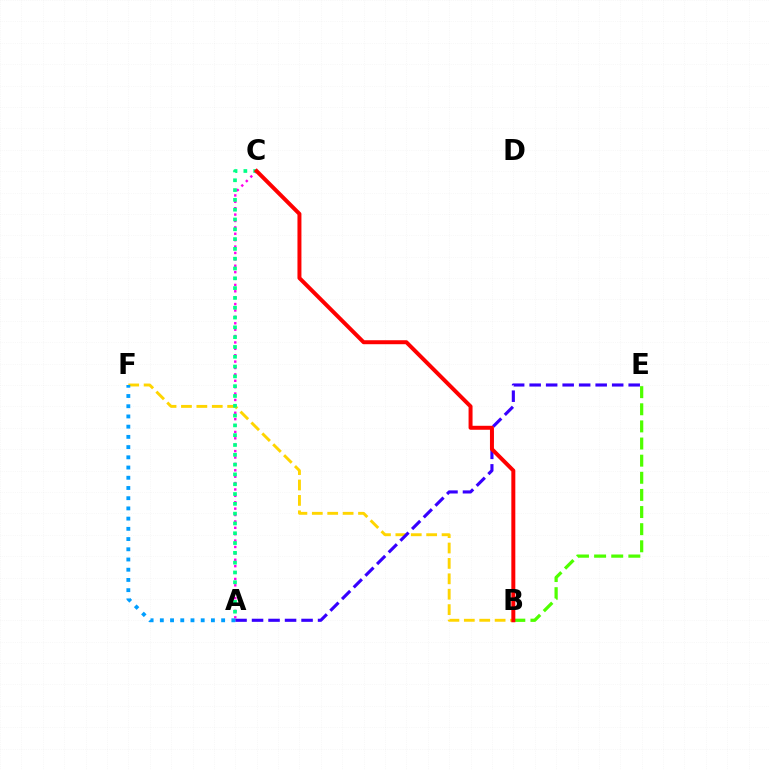{('A', 'C'): [{'color': '#ff00ed', 'line_style': 'dotted', 'thickness': 1.74}, {'color': '#00ff86', 'line_style': 'dotted', 'thickness': 2.66}], ('B', 'F'): [{'color': '#ffd500', 'line_style': 'dashed', 'thickness': 2.09}], ('B', 'E'): [{'color': '#4fff00', 'line_style': 'dashed', 'thickness': 2.33}], ('A', 'E'): [{'color': '#3700ff', 'line_style': 'dashed', 'thickness': 2.24}], ('A', 'F'): [{'color': '#009eff', 'line_style': 'dotted', 'thickness': 2.78}], ('B', 'C'): [{'color': '#ff0000', 'line_style': 'solid', 'thickness': 2.86}]}